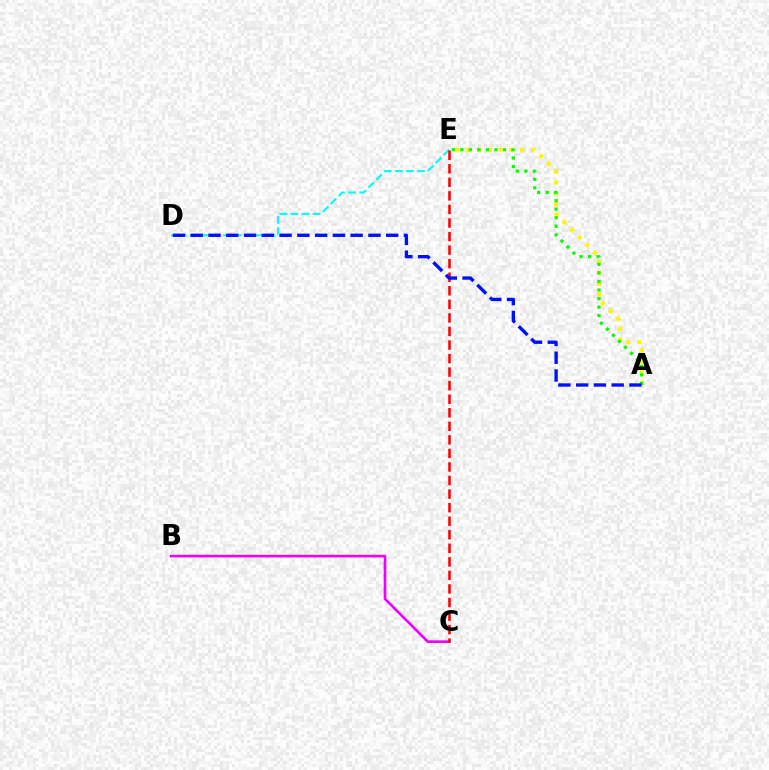{('A', 'E'): [{'color': '#fcf500', 'line_style': 'dotted', 'thickness': 2.94}, {'color': '#08ff00', 'line_style': 'dotted', 'thickness': 2.32}], ('D', 'E'): [{'color': '#00fff6', 'line_style': 'dashed', 'thickness': 1.51}], ('B', 'C'): [{'color': '#ee00ff', 'line_style': 'solid', 'thickness': 1.91}], ('C', 'E'): [{'color': '#ff0000', 'line_style': 'dashed', 'thickness': 1.84}], ('A', 'D'): [{'color': '#0010ff', 'line_style': 'dashed', 'thickness': 2.41}]}